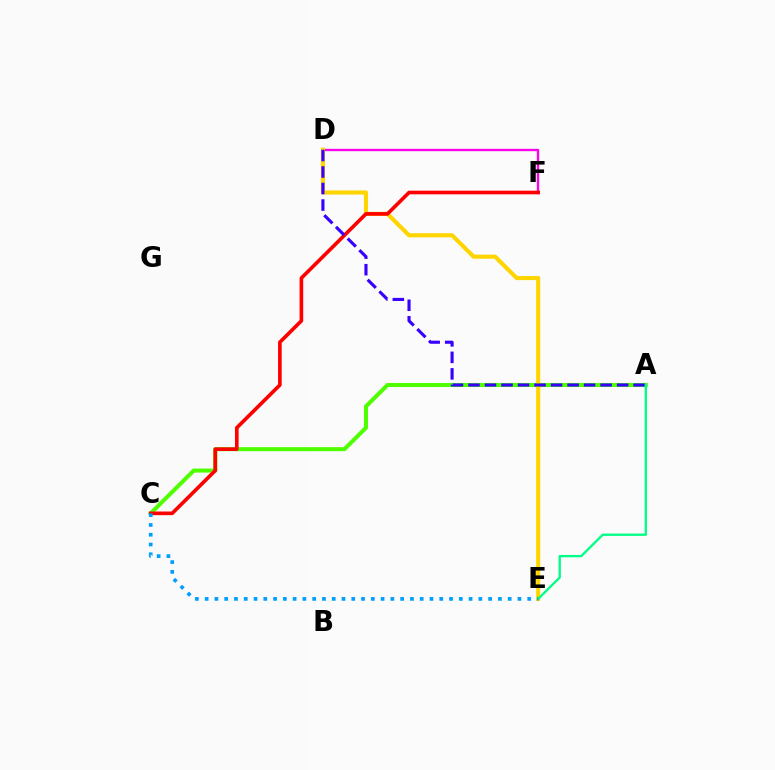{('D', 'F'): [{'color': '#ff00ed', 'line_style': 'solid', 'thickness': 1.69}], ('A', 'C'): [{'color': '#4fff00', 'line_style': 'solid', 'thickness': 2.92}], ('D', 'E'): [{'color': '#ffd500', 'line_style': 'solid', 'thickness': 2.97}], ('C', 'F'): [{'color': '#ff0000', 'line_style': 'solid', 'thickness': 2.62}], ('A', 'D'): [{'color': '#3700ff', 'line_style': 'dashed', 'thickness': 2.24}], ('A', 'E'): [{'color': '#00ff86', 'line_style': 'solid', 'thickness': 1.68}], ('C', 'E'): [{'color': '#009eff', 'line_style': 'dotted', 'thickness': 2.66}]}